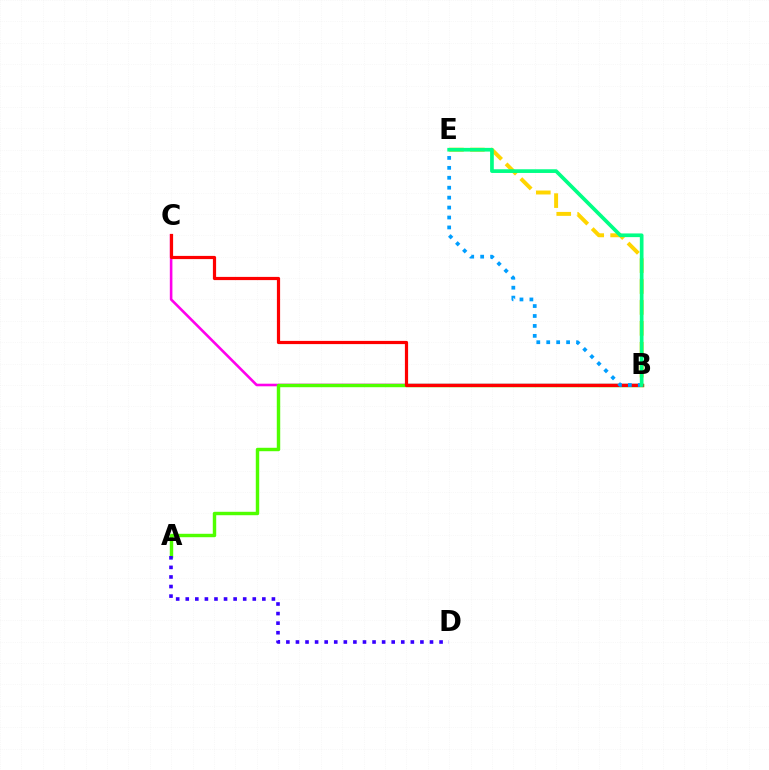{('B', 'C'): [{'color': '#ff00ed', 'line_style': 'solid', 'thickness': 1.87}, {'color': '#ff0000', 'line_style': 'solid', 'thickness': 2.31}], ('B', 'E'): [{'color': '#ffd500', 'line_style': 'dashed', 'thickness': 2.84}, {'color': '#009eff', 'line_style': 'dotted', 'thickness': 2.7}, {'color': '#00ff86', 'line_style': 'solid', 'thickness': 2.66}], ('A', 'B'): [{'color': '#4fff00', 'line_style': 'solid', 'thickness': 2.47}], ('A', 'D'): [{'color': '#3700ff', 'line_style': 'dotted', 'thickness': 2.6}]}